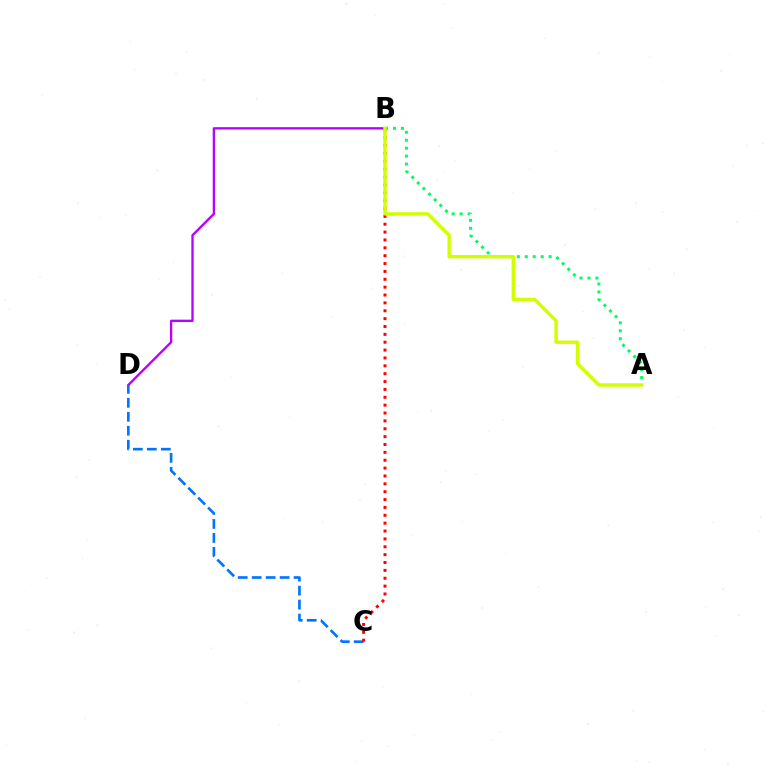{('B', 'D'): [{'color': '#b900ff', 'line_style': 'solid', 'thickness': 1.68}], ('C', 'D'): [{'color': '#0074ff', 'line_style': 'dashed', 'thickness': 1.9}], ('B', 'C'): [{'color': '#ff0000', 'line_style': 'dotted', 'thickness': 2.14}], ('A', 'B'): [{'color': '#00ff5c', 'line_style': 'dotted', 'thickness': 2.16}, {'color': '#d1ff00', 'line_style': 'solid', 'thickness': 2.46}]}